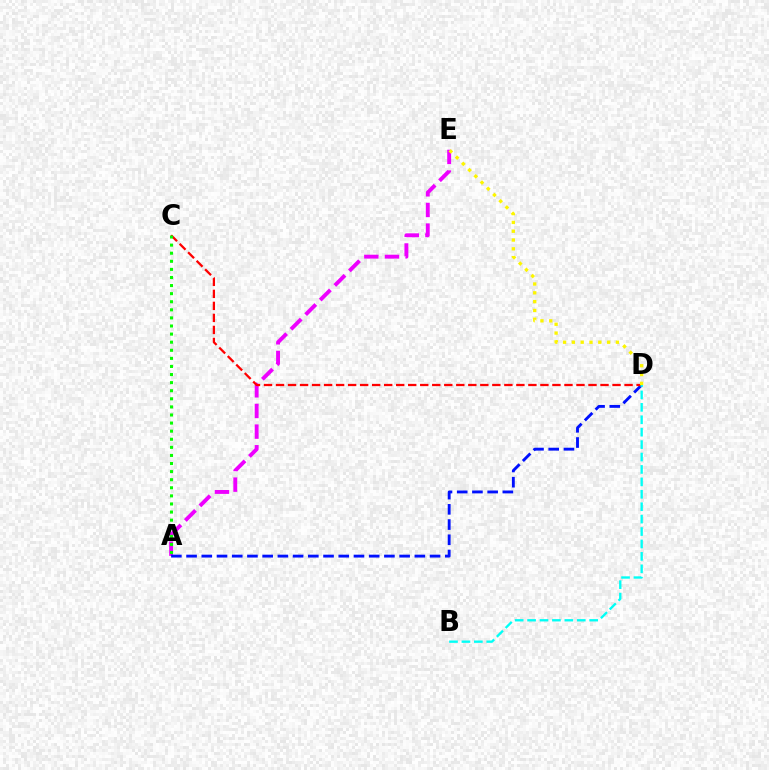{('A', 'E'): [{'color': '#ee00ff', 'line_style': 'dashed', 'thickness': 2.8}], ('A', 'D'): [{'color': '#0010ff', 'line_style': 'dashed', 'thickness': 2.07}], ('C', 'D'): [{'color': '#ff0000', 'line_style': 'dashed', 'thickness': 1.63}], ('B', 'D'): [{'color': '#00fff6', 'line_style': 'dashed', 'thickness': 1.69}], ('D', 'E'): [{'color': '#fcf500', 'line_style': 'dotted', 'thickness': 2.39}], ('A', 'C'): [{'color': '#08ff00', 'line_style': 'dotted', 'thickness': 2.2}]}